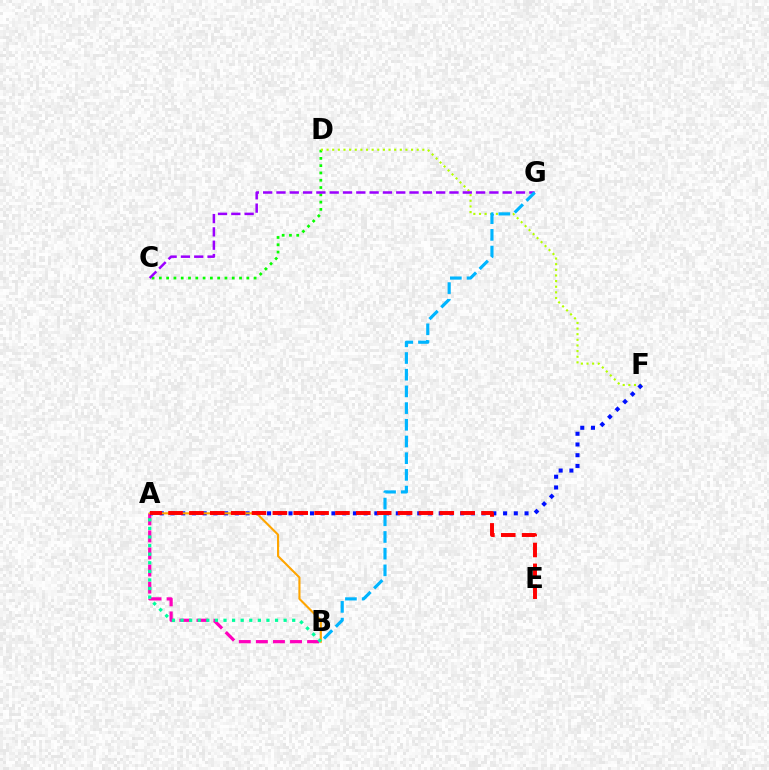{('C', 'D'): [{'color': '#08ff00', 'line_style': 'dotted', 'thickness': 1.98}], ('D', 'F'): [{'color': '#b3ff00', 'line_style': 'dotted', 'thickness': 1.53}], ('C', 'G'): [{'color': '#9b00ff', 'line_style': 'dashed', 'thickness': 1.81}], ('A', 'B'): [{'color': '#ff00bd', 'line_style': 'dashed', 'thickness': 2.32}, {'color': '#ffa500', 'line_style': 'solid', 'thickness': 1.52}, {'color': '#00ff9d', 'line_style': 'dotted', 'thickness': 2.33}], ('A', 'F'): [{'color': '#0010ff', 'line_style': 'dotted', 'thickness': 2.91}], ('B', 'G'): [{'color': '#00b5ff', 'line_style': 'dashed', 'thickness': 2.27}], ('A', 'E'): [{'color': '#ff0000', 'line_style': 'dashed', 'thickness': 2.83}]}